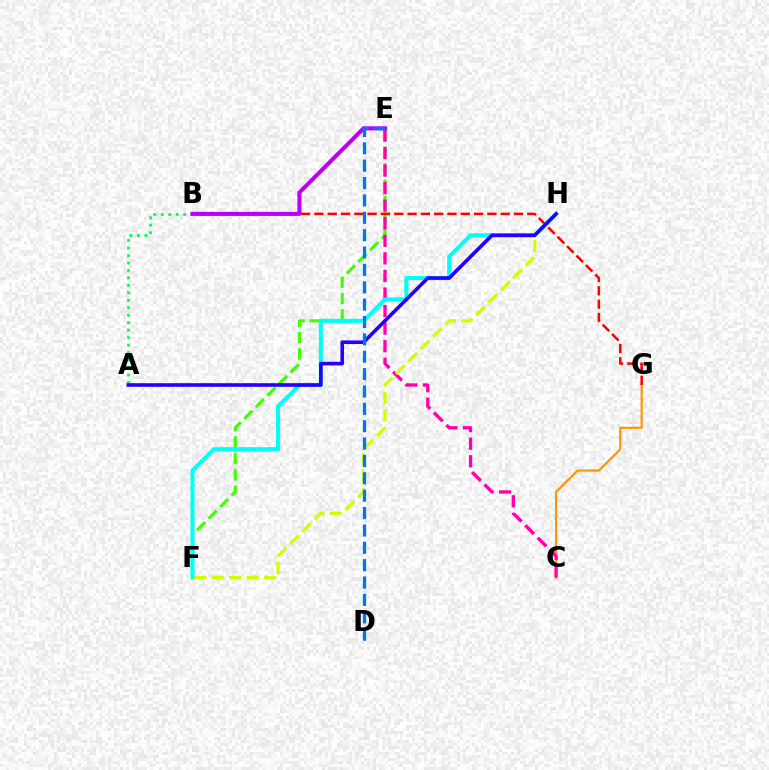{('E', 'F'): [{'color': '#3dff00', 'line_style': 'dashed', 'thickness': 2.23}], ('A', 'B'): [{'color': '#00ff5c', 'line_style': 'dotted', 'thickness': 2.03}], ('C', 'G'): [{'color': '#ff9400', 'line_style': 'solid', 'thickness': 1.58}], ('C', 'E'): [{'color': '#ff00ac', 'line_style': 'dashed', 'thickness': 2.39}], ('B', 'G'): [{'color': '#ff0000', 'line_style': 'dashed', 'thickness': 1.81}], ('B', 'E'): [{'color': '#b900ff', 'line_style': 'solid', 'thickness': 2.93}], ('F', 'H'): [{'color': '#00fff6', 'line_style': 'solid', 'thickness': 2.91}, {'color': '#d1ff00', 'line_style': 'dashed', 'thickness': 2.37}], ('A', 'H'): [{'color': '#2500ff', 'line_style': 'solid', 'thickness': 2.6}], ('D', 'E'): [{'color': '#0074ff', 'line_style': 'dashed', 'thickness': 2.36}]}